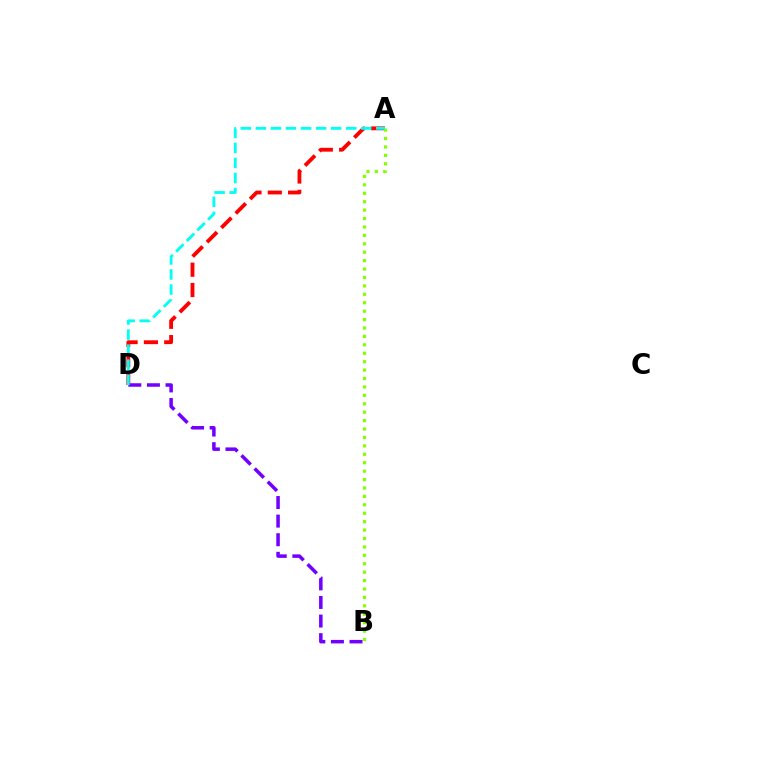{('A', 'D'): [{'color': '#ff0000', 'line_style': 'dashed', 'thickness': 2.76}, {'color': '#00fff6', 'line_style': 'dashed', 'thickness': 2.05}], ('A', 'B'): [{'color': '#84ff00', 'line_style': 'dotted', 'thickness': 2.29}], ('B', 'D'): [{'color': '#7200ff', 'line_style': 'dashed', 'thickness': 2.53}]}